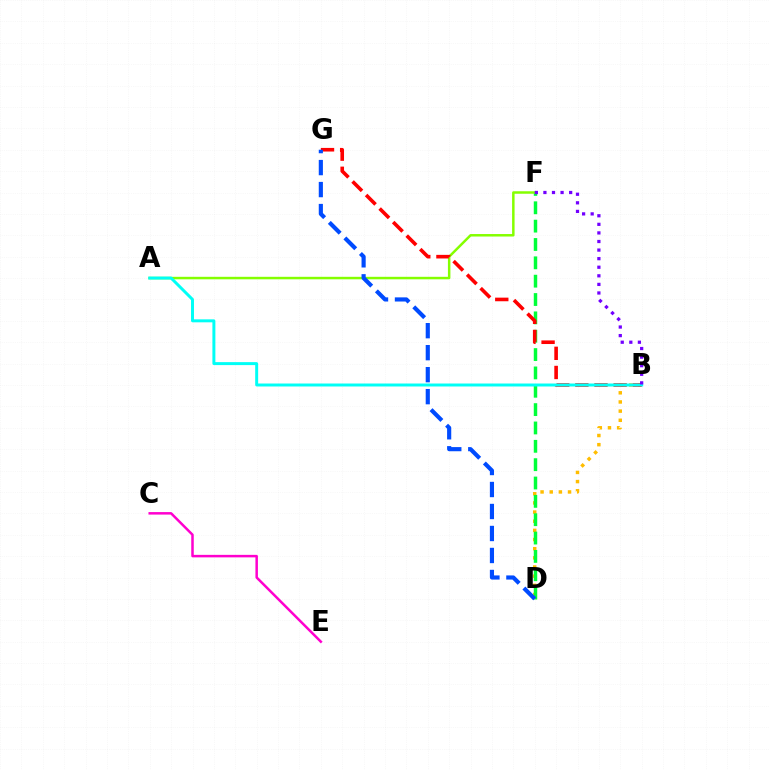{('C', 'E'): [{'color': '#ff00cf', 'line_style': 'solid', 'thickness': 1.8}], ('A', 'F'): [{'color': '#84ff00', 'line_style': 'solid', 'thickness': 1.79}], ('B', 'D'): [{'color': '#ffbd00', 'line_style': 'dotted', 'thickness': 2.49}], ('D', 'F'): [{'color': '#00ff39', 'line_style': 'dashed', 'thickness': 2.49}], ('B', 'G'): [{'color': '#ff0000', 'line_style': 'dashed', 'thickness': 2.6}], ('A', 'B'): [{'color': '#00fff6', 'line_style': 'solid', 'thickness': 2.14}], ('B', 'F'): [{'color': '#7200ff', 'line_style': 'dotted', 'thickness': 2.33}], ('D', 'G'): [{'color': '#004bff', 'line_style': 'dashed', 'thickness': 2.99}]}